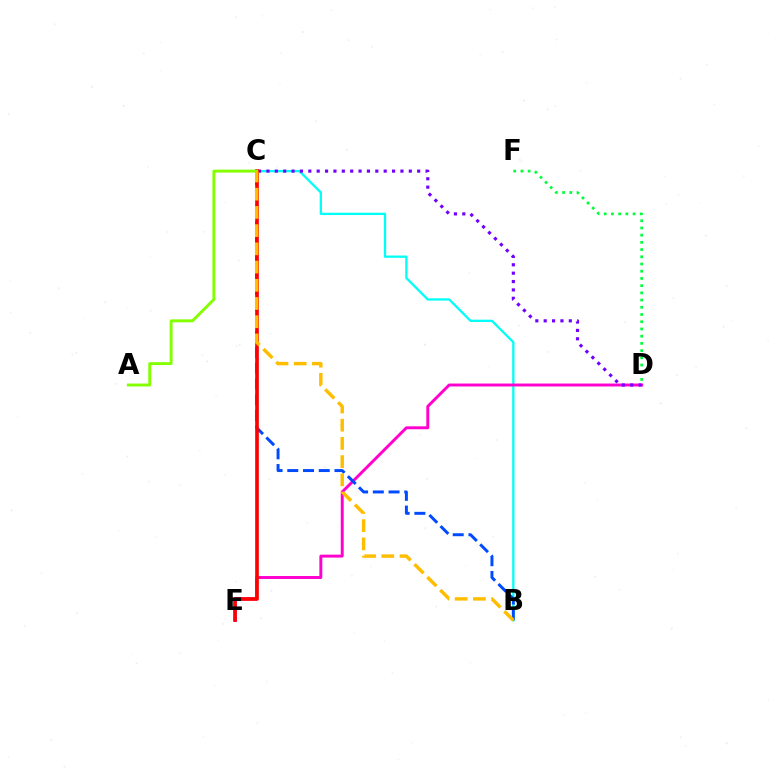{('B', 'C'): [{'color': '#00fff6', 'line_style': 'solid', 'thickness': 1.65}, {'color': '#004bff', 'line_style': 'dashed', 'thickness': 2.14}, {'color': '#ffbd00', 'line_style': 'dashed', 'thickness': 2.47}], ('D', 'E'): [{'color': '#ff00cf', 'line_style': 'solid', 'thickness': 2.12}], ('D', 'F'): [{'color': '#00ff39', 'line_style': 'dotted', 'thickness': 1.96}], ('C', 'D'): [{'color': '#7200ff', 'line_style': 'dotted', 'thickness': 2.28}], ('C', 'E'): [{'color': '#ff0000', 'line_style': 'solid', 'thickness': 2.63}], ('A', 'C'): [{'color': '#84ff00', 'line_style': 'solid', 'thickness': 2.1}]}